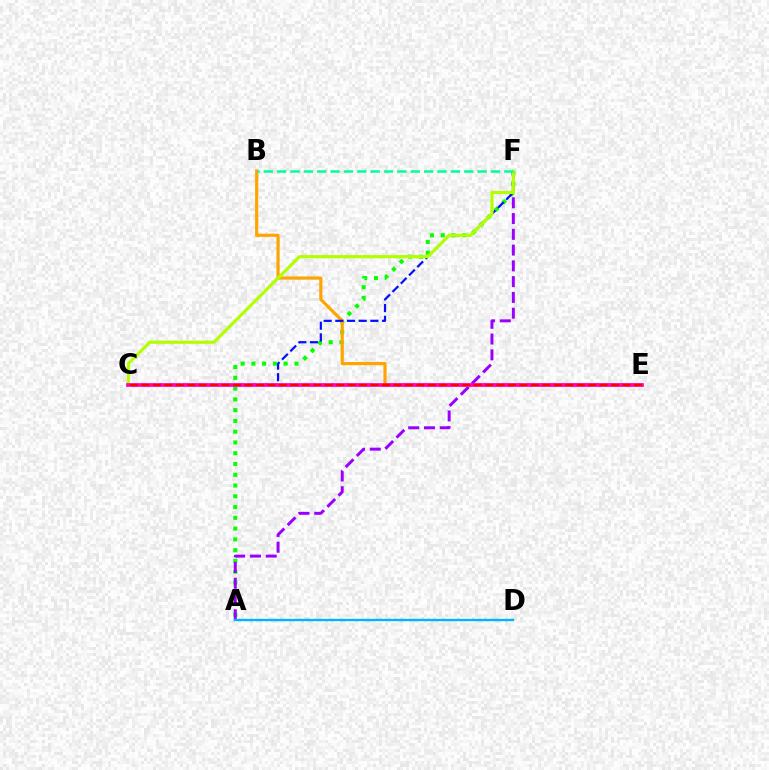{('A', 'F'): [{'color': '#08ff00', 'line_style': 'dotted', 'thickness': 2.93}, {'color': '#9b00ff', 'line_style': 'dashed', 'thickness': 2.14}], ('B', 'E'): [{'color': '#ffa500', 'line_style': 'solid', 'thickness': 2.3}], ('C', 'F'): [{'color': '#0010ff', 'line_style': 'dashed', 'thickness': 1.59}, {'color': '#b3ff00', 'line_style': 'solid', 'thickness': 2.29}], ('A', 'D'): [{'color': '#00b5ff', 'line_style': 'solid', 'thickness': 1.71}], ('C', 'E'): [{'color': '#ff00bd', 'line_style': 'solid', 'thickness': 2.66}, {'color': '#ff0000', 'line_style': 'dashed', 'thickness': 1.56}], ('B', 'F'): [{'color': '#00ff9d', 'line_style': 'dashed', 'thickness': 1.82}]}